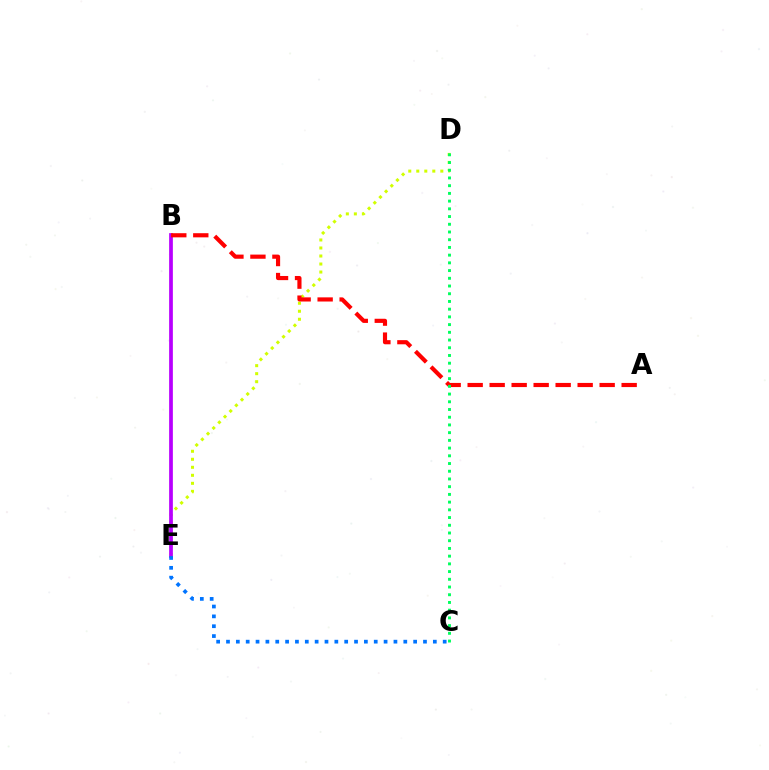{('D', 'E'): [{'color': '#d1ff00', 'line_style': 'dotted', 'thickness': 2.18}], ('B', 'E'): [{'color': '#b900ff', 'line_style': 'solid', 'thickness': 2.69}], ('A', 'B'): [{'color': '#ff0000', 'line_style': 'dashed', 'thickness': 2.99}], ('C', 'E'): [{'color': '#0074ff', 'line_style': 'dotted', 'thickness': 2.68}], ('C', 'D'): [{'color': '#00ff5c', 'line_style': 'dotted', 'thickness': 2.1}]}